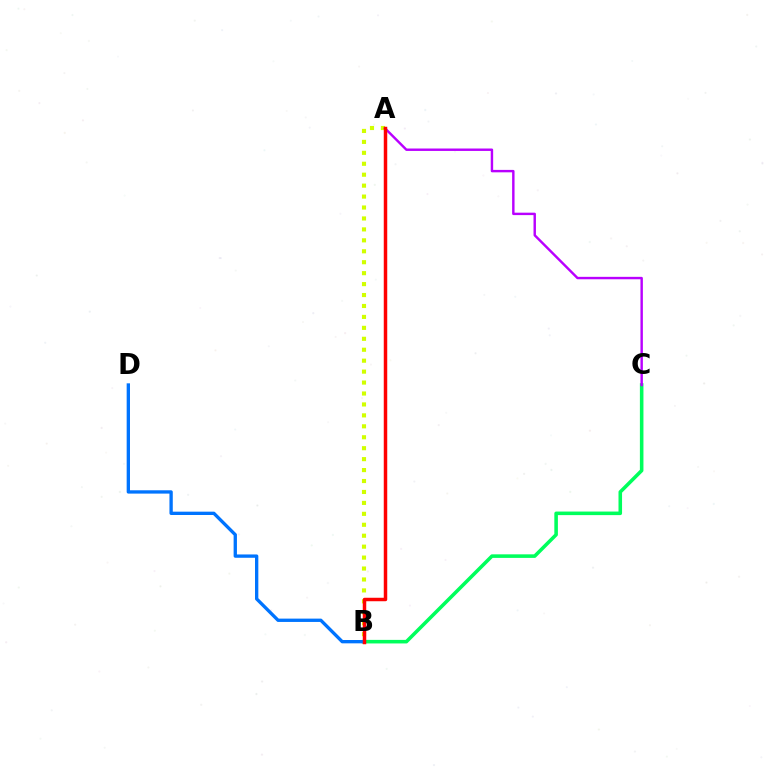{('B', 'C'): [{'color': '#00ff5c', 'line_style': 'solid', 'thickness': 2.56}], ('B', 'D'): [{'color': '#0074ff', 'line_style': 'solid', 'thickness': 2.4}], ('A', 'B'): [{'color': '#d1ff00', 'line_style': 'dotted', 'thickness': 2.97}, {'color': '#ff0000', 'line_style': 'solid', 'thickness': 2.5}], ('A', 'C'): [{'color': '#b900ff', 'line_style': 'solid', 'thickness': 1.75}]}